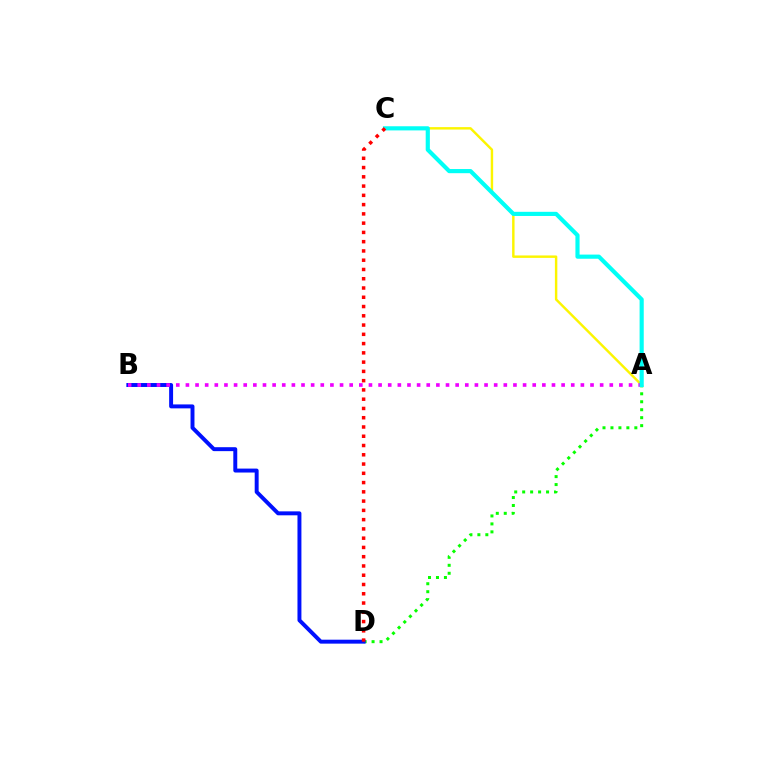{('A', 'D'): [{'color': '#08ff00', 'line_style': 'dotted', 'thickness': 2.16}], ('B', 'D'): [{'color': '#0010ff', 'line_style': 'solid', 'thickness': 2.84}], ('A', 'C'): [{'color': '#fcf500', 'line_style': 'solid', 'thickness': 1.75}, {'color': '#00fff6', 'line_style': 'solid', 'thickness': 2.99}], ('A', 'B'): [{'color': '#ee00ff', 'line_style': 'dotted', 'thickness': 2.62}], ('C', 'D'): [{'color': '#ff0000', 'line_style': 'dotted', 'thickness': 2.52}]}